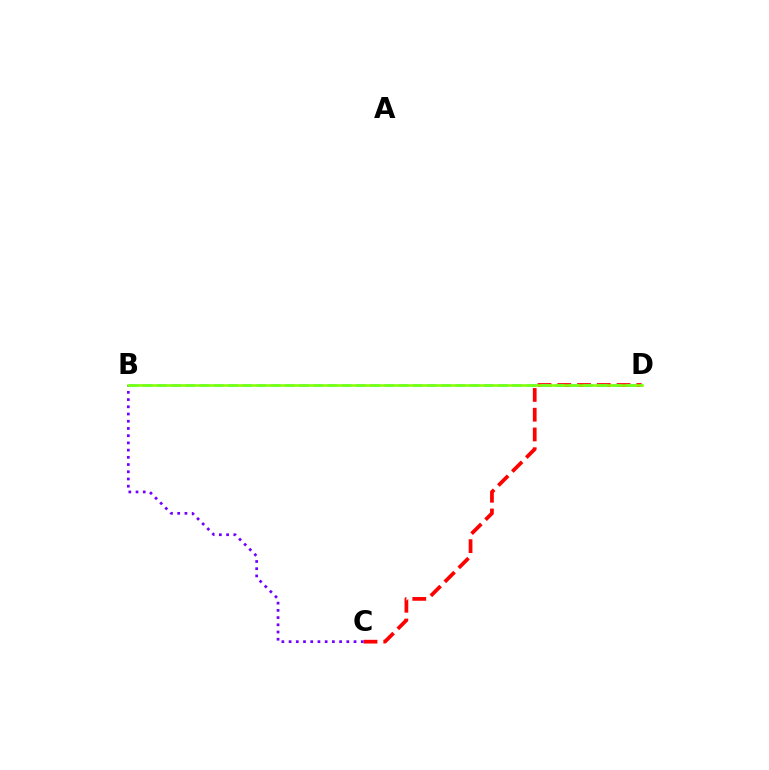{('C', 'D'): [{'color': '#ff0000', 'line_style': 'dashed', 'thickness': 2.68}], ('B', 'C'): [{'color': '#7200ff', 'line_style': 'dotted', 'thickness': 1.96}], ('B', 'D'): [{'color': '#00fff6', 'line_style': 'dashed', 'thickness': 1.93}, {'color': '#84ff00', 'line_style': 'solid', 'thickness': 1.83}]}